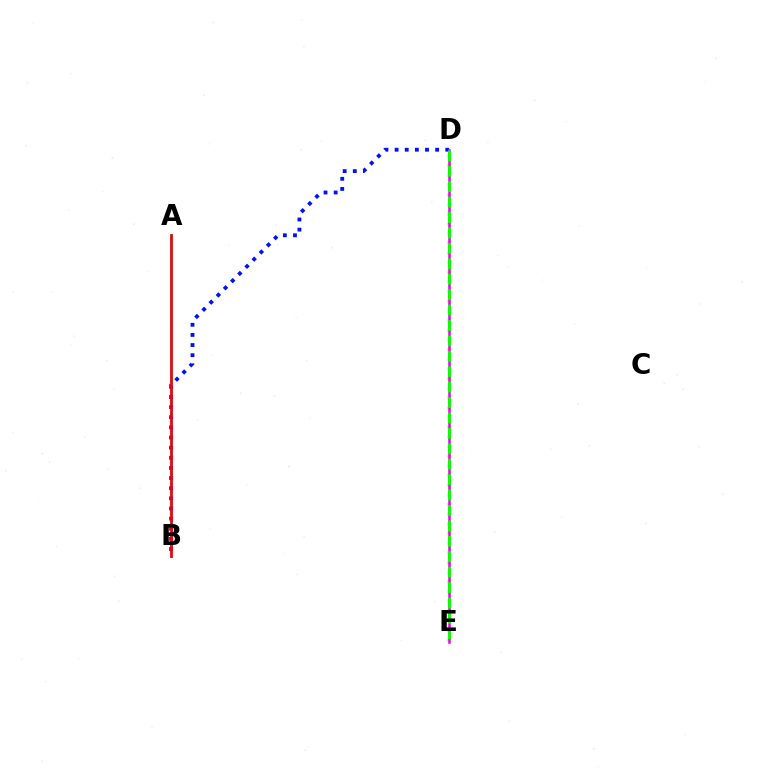{('A', 'B'): [{'color': '#00fff6', 'line_style': 'solid', 'thickness': 2.2}, {'color': '#ff0000', 'line_style': 'solid', 'thickness': 1.95}], ('D', 'E'): [{'color': '#fcf500', 'line_style': 'dotted', 'thickness': 2.63}, {'color': '#ee00ff', 'line_style': 'solid', 'thickness': 1.84}, {'color': '#08ff00', 'line_style': 'dashed', 'thickness': 2.09}], ('B', 'D'): [{'color': '#0010ff', 'line_style': 'dotted', 'thickness': 2.75}]}